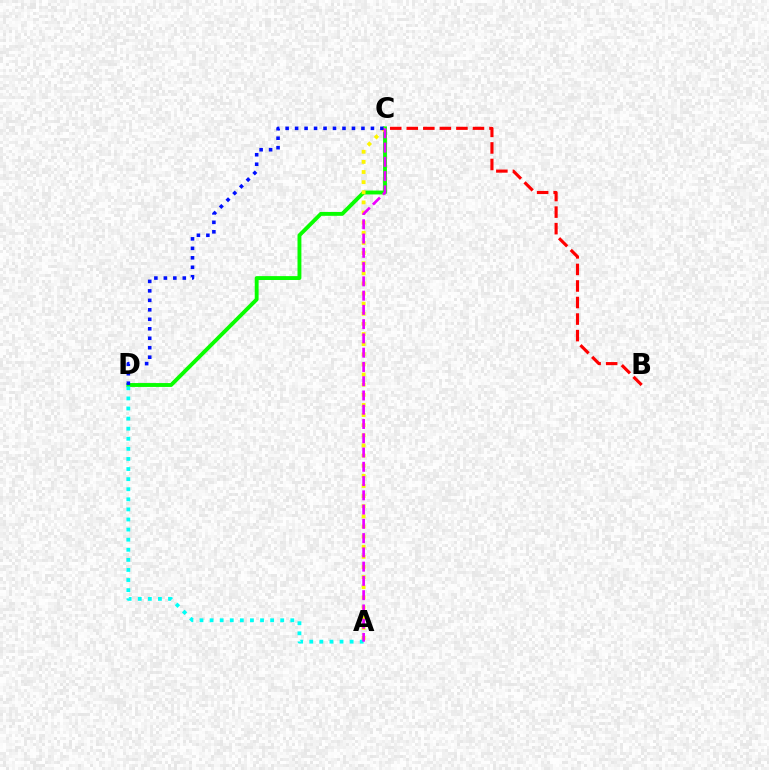{('B', 'C'): [{'color': '#ff0000', 'line_style': 'dashed', 'thickness': 2.25}], ('C', 'D'): [{'color': '#08ff00', 'line_style': 'solid', 'thickness': 2.79}, {'color': '#0010ff', 'line_style': 'dotted', 'thickness': 2.58}], ('A', 'C'): [{'color': '#fcf500', 'line_style': 'dotted', 'thickness': 2.75}, {'color': '#ee00ff', 'line_style': 'dashed', 'thickness': 1.94}], ('A', 'D'): [{'color': '#00fff6', 'line_style': 'dotted', 'thickness': 2.74}]}